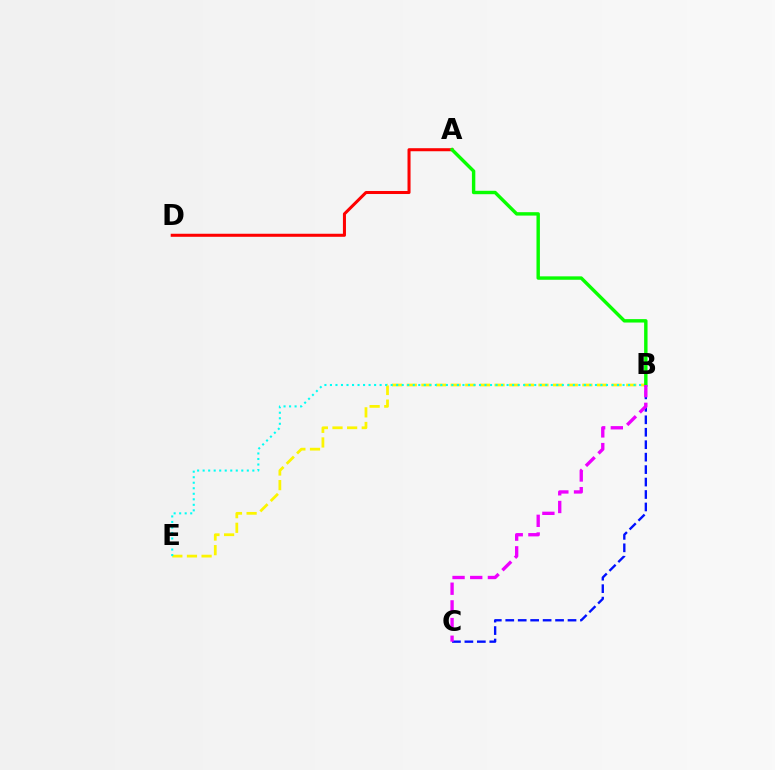{('B', 'C'): [{'color': '#0010ff', 'line_style': 'dashed', 'thickness': 1.69}, {'color': '#ee00ff', 'line_style': 'dashed', 'thickness': 2.4}], ('B', 'E'): [{'color': '#fcf500', 'line_style': 'dashed', 'thickness': 1.99}, {'color': '#00fff6', 'line_style': 'dotted', 'thickness': 1.5}], ('A', 'D'): [{'color': '#ff0000', 'line_style': 'solid', 'thickness': 2.19}], ('A', 'B'): [{'color': '#08ff00', 'line_style': 'solid', 'thickness': 2.46}]}